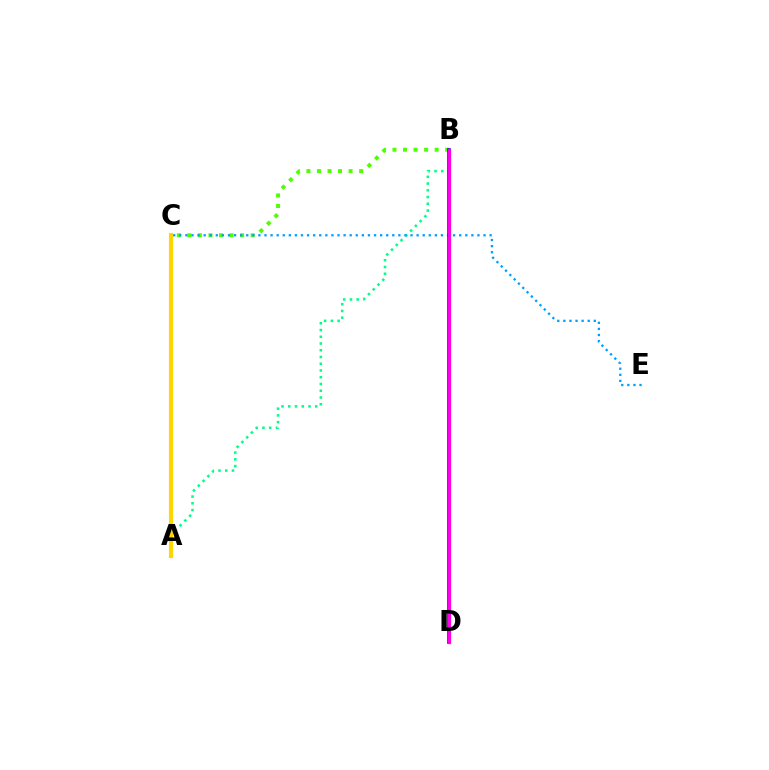{('B', 'C'): [{'color': '#4fff00', 'line_style': 'dotted', 'thickness': 2.86}], ('A', 'B'): [{'color': '#00ff86', 'line_style': 'dotted', 'thickness': 1.83}], ('C', 'E'): [{'color': '#009eff', 'line_style': 'dotted', 'thickness': 1.65}], ('B', 'D'): [{'color': '#ff0000', 'line_style': 'dashed', 'thickness': 1.9}, {'color': '#3700ff', 'line_style': 'solid', 'thickness': 2.62}, {'color': '#ff00ed', 'line_style': 'solid', 'thickness': 2.33}], ('A', 'C'): [{'color': '#ffd500', 'line_style': 'solid', 'thickness': 2.98}]}